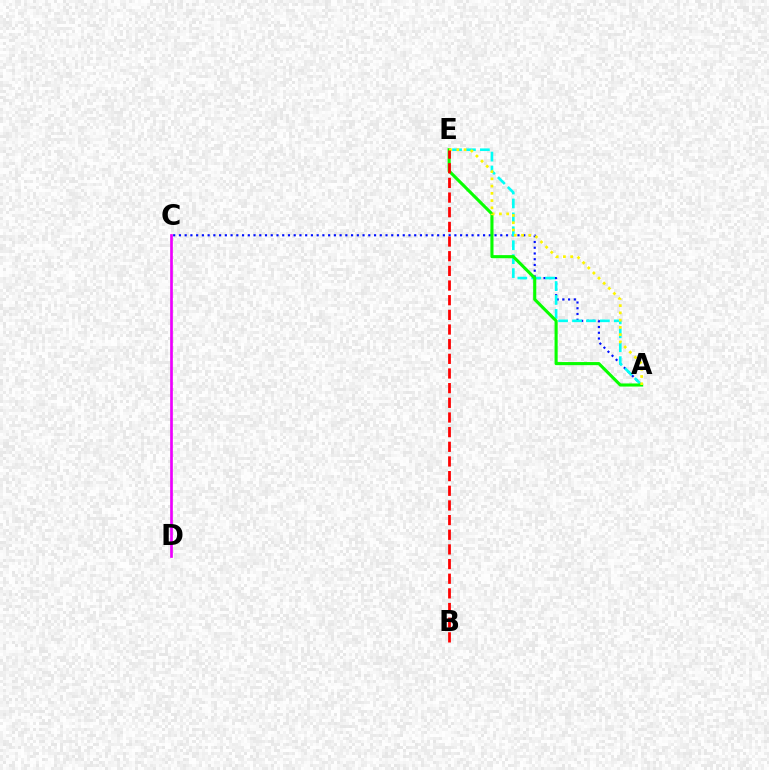{('A', 'C'): [{'color': '#0010ff', 'line_style': 'dotted', 'thickness': 1.56}], ('A', 'E'): [{'color': '#00fff6', 'line_style': 'dashed', 'thickness': 1.89}, {'color': '#08ff00', 'line_style': 'solid', 'thickness': 2.23}, {'color': '#fcf500', 'line_style': 'dotted', 'thickness': 1.97}], ('C', 'D'): [{'color': '#ee00ff', 'line_style': 'solid', 'thickness': 1.93}], ('B', 'E'): [{'color': '#ff0000', 'line_style': 'dashed', 'thickness': 1.99}]}